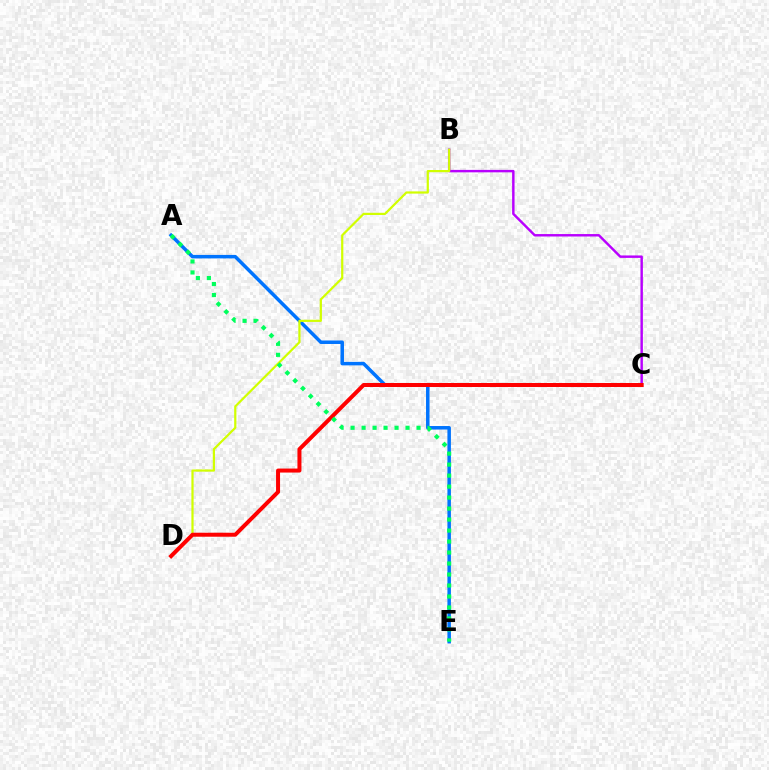{('A', 'E'): [{'color': '#0074ff', 'line_style': 'solid', 'thickness': 2.52}, {'color': '#00ff5c', 'line_style': 'dotted', 'thickness': 2.99}], ('B', 'C'): [{'color': '#b900ff', 'line_style': 'solid', 'thickness': 1.76}], ('B', 'D'): [{'color': '#d1ff00', 'line_style': 'solid', 'thickness': 1.59}], ('C', 'D'): [{'color': '#ff0000', 'line_style': 'solid', 'thickness': 2.88}]}